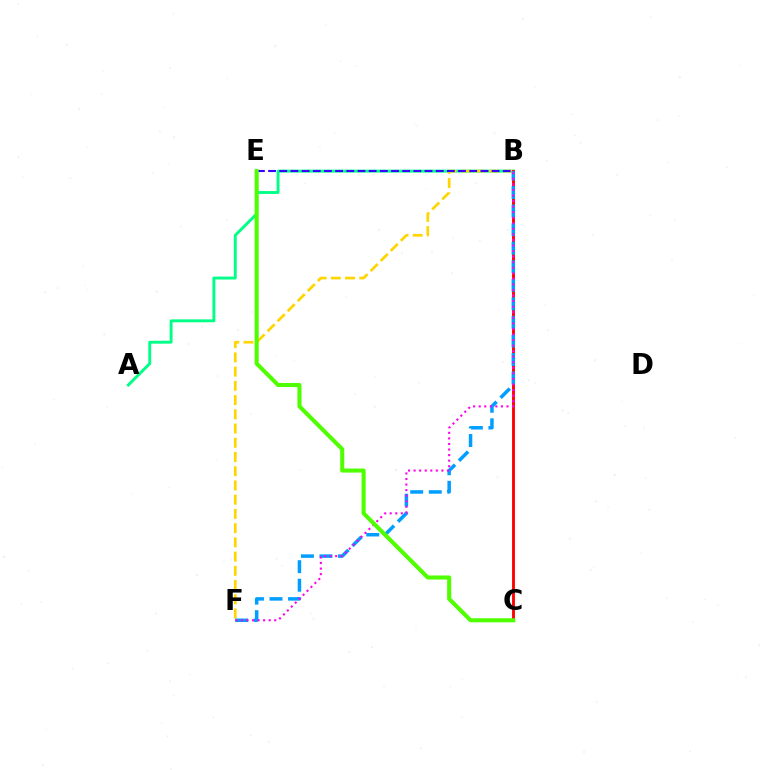{('A', 'B'): [{'color': '#00ff86', 'line_style': 'solid', 'thickness': 2.09}], ('B', 'F'): [{'color': '#ffd500', 'line_style': 'dashed', 'thickness': 1.93}, {'color': '#009eff', 'line_style': 'dashed', 'thickness': 2.52}, {'color': '#ff00ed', 'line_style': 'dotted', 'thickness': 1.51}], ('B', 'C'): [{'color': '#ff0000', 'line_style': 'solid', 'thickness': 2.07}], ('B', 'E'): [{'color': '#3700ff', 'line_style': 'dashed', 'thickness': 1.52}], ('C', 'E'): [{'color': '#4fff00', 'line_style': 'solid', 'thickness': 2.93}]}